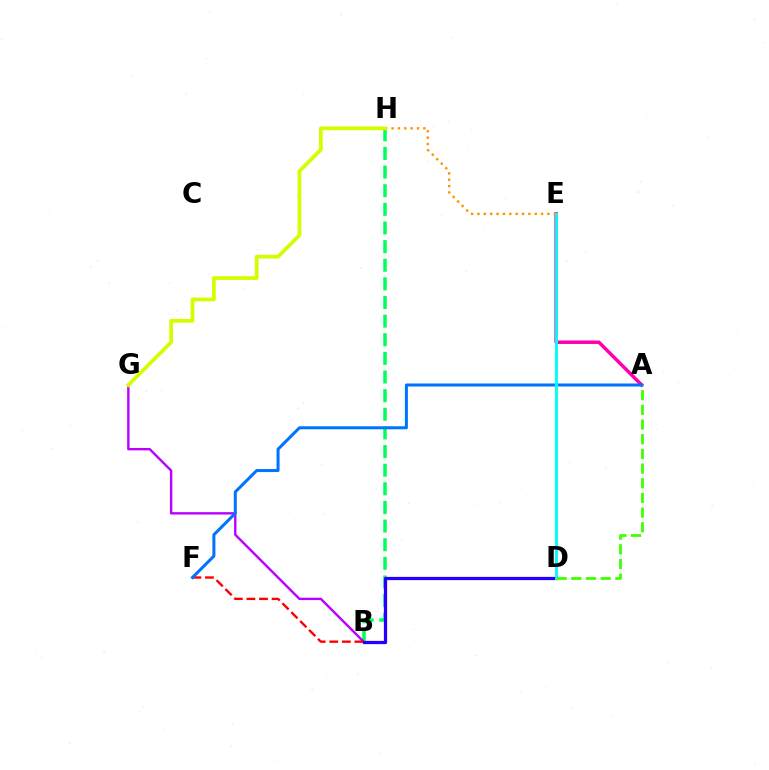{('B', 'H'): [{'color': '#00ff5c', 'line_style': 'dashed', 'thickness': 2.53}], ('B', 'G'): [{'color': '#b900ff', 'line_style': 'solid', 'thickness': 1.71}], ('B', 'F'): [{'color': '#ff0000', 'line_style': 'dashed', 'thickness': 1.71}], ('A', 'E'): [{'color': '#ff00ac', 'line_style': 'solid', 'thickness': 2.51}], ('B', 'D'): [{'color': '#2500ff', 'line_style': 'solid', 'thickness': 2.34}], ('A', 'F'): [{'color': '#0074ff', 'line_style': 'solid', 'thickness': 2.18}], ('E', 'H'): [{'color': '#ff9400', 'line_style': 'dotted', 'thickness': 1.73}], ('D', 'E'): [{'color': '#00fff6', 'line_style': 'solid', 'thickness': 2.09}], ('A', 'D'): [{'color': '#3dff00', 'line_style': 'dashed', 'thickness': 1.99}], ('G', 'H'): [{'color': '#d1ff00', 'line_style': 'solid', 'thickness': 2.7}]}